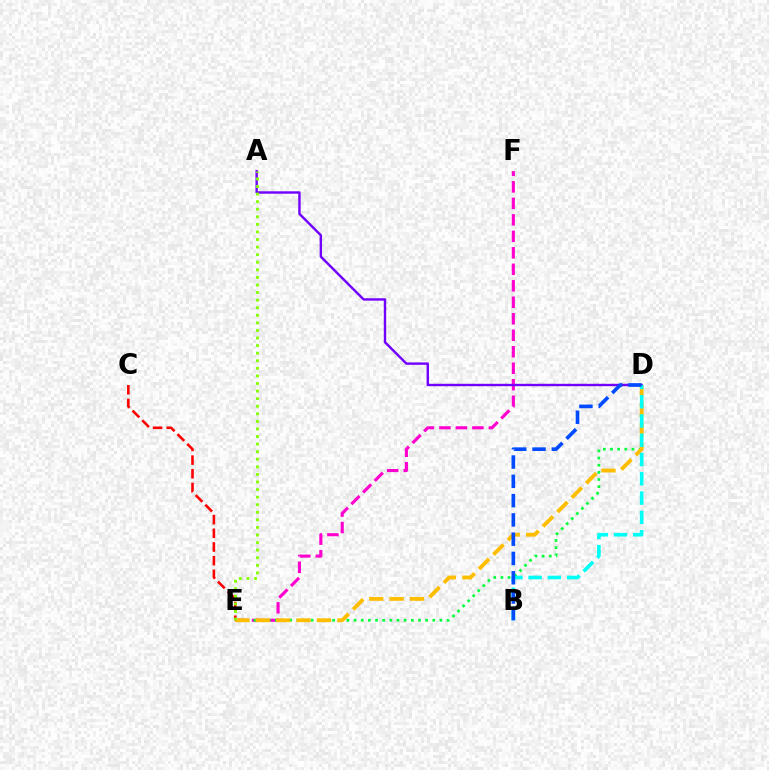{('E', 'F'): [{'color': '#ff00cf', 'line_style': 'dashed', 'thickness': 2.24}], ('D', 'E'): [{'color': '#00ff39', 'line_style': 'dotted', 'thickness': 1.94}, {'color': '#ffbd00', 'line_style': 'dashed', 'thickness': 2.77}], ('C', 'E'): [{'color': '#ff0000', 'line_style': 'dashed', 'thickness': 1.86}], ('A', 'D'): [{'color': '#7200ff', 'line_style': 'solid', 'thickness': 1.73}], ('B', 'D'): [{'color': '#00fff6', 'line_style': 'dashed', 'thickness': 2.62}, {'color': '#004bff', 'line_style': 'dashed', 'thickness': 2.62}], ('A', 'E'): [{'color': '#84ff00', 'line_style': 'dotted', 'thickness': 2.06}]}